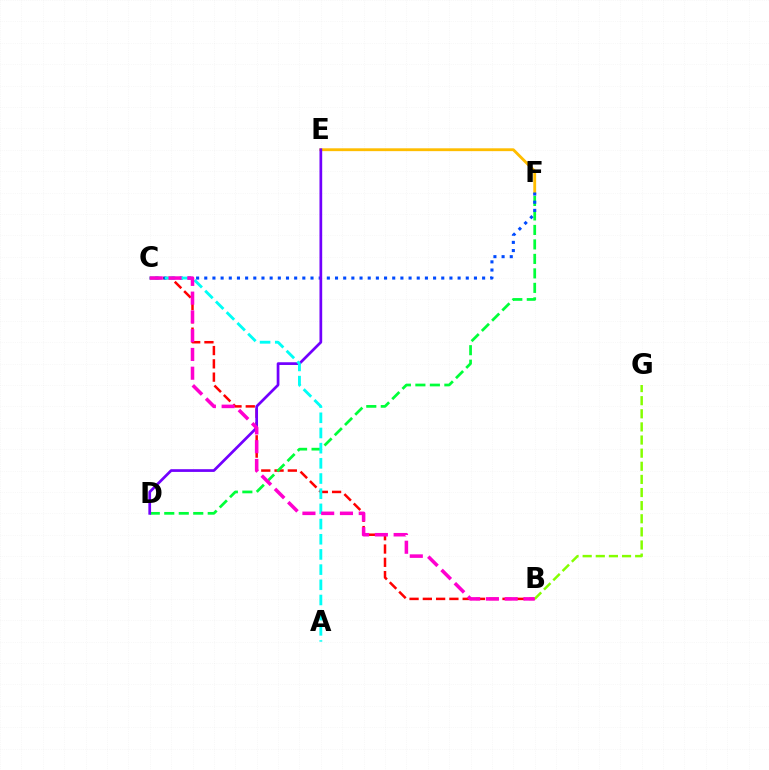{('B', 'C'): [{'color': '#ff0000', 'line_style': 'dashed', 'thickness': 1.8}, {'color': '#ff00cf', 'line_style': 'dashed', 'thickness': 2.55}], ('D', 'F'): [{'color': '#00ff39', 'line_style': 'dashed', 'thickness': 1.97}], ('E', 'F'): [{'color': '#ffbd00', 'line_style': 'solid', 'thickness': 2.05}], ('C', 'F'): [{'color': '#004bff', 'line_style': 'dotted', 'thickness': 2.22}], ('D', 'E'): [{'color': '#7200ff', 'line_style': 'solid', 'thickness': 1.96}], ('A', 'C'): [{'color': '#00fff6', 'line_style': 'dashed', 'thickness': 2.06}], ('B', 'G'): [{'color': '#84ff00', 'line_style': 'dashed', 'thickness': 1.78}]}